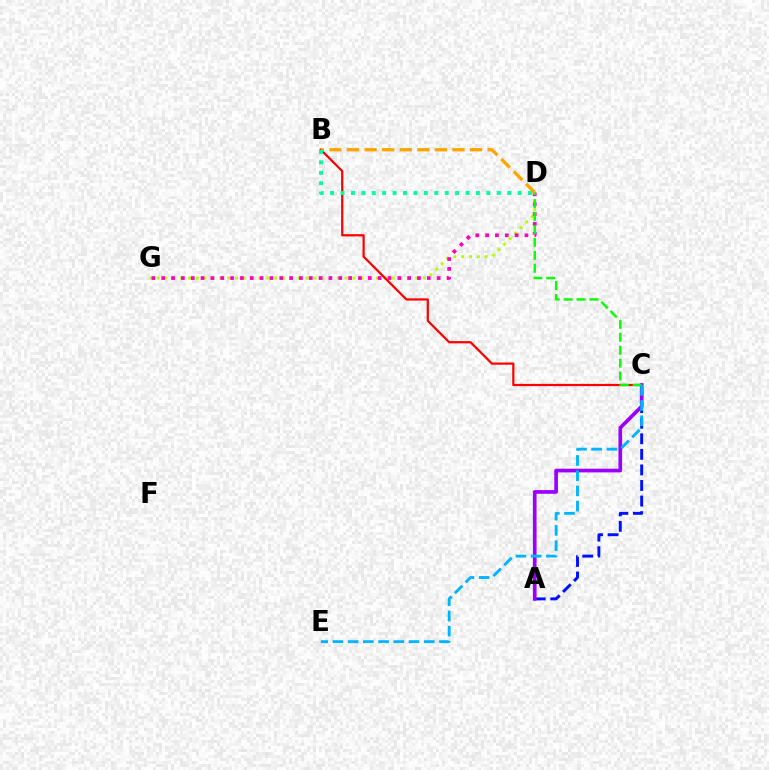{('A', 'C'): [{'color': '#0010ff', 'line_style': 'dashed', 'thickness': 2.12}, {'color': '#9b00ff', 'line_style': 'solid', 'thickness': 2.65}], ('D', 'G'): [{'color': '#b3ff00', 'line_style': 'dotted', 'thickness': 2.13}, {'color': '#ff00bd', 'line_style': 'dotted', 'thickness': 2.67}], ('B', 'C'): [{'color': '#ff0000', 'line_style': 'solid', 'thickness': 1.6}], ('C', 'D'): [{'color': '#08ff00', 'line_style': 'dashed', 'thickness': 1.75}], ('B', 'D'): [{'color': '#ffa500', 'line_style': 'dashed', 'thickness': 2.39}, {'color': '#00ff9d', 'line_style': 'dotted', 'thickness': 2.83}], ('C', 'E'): [{'color': '#00b5ff', 'line_style': 'dashed', 'thickness': 2.07}]}